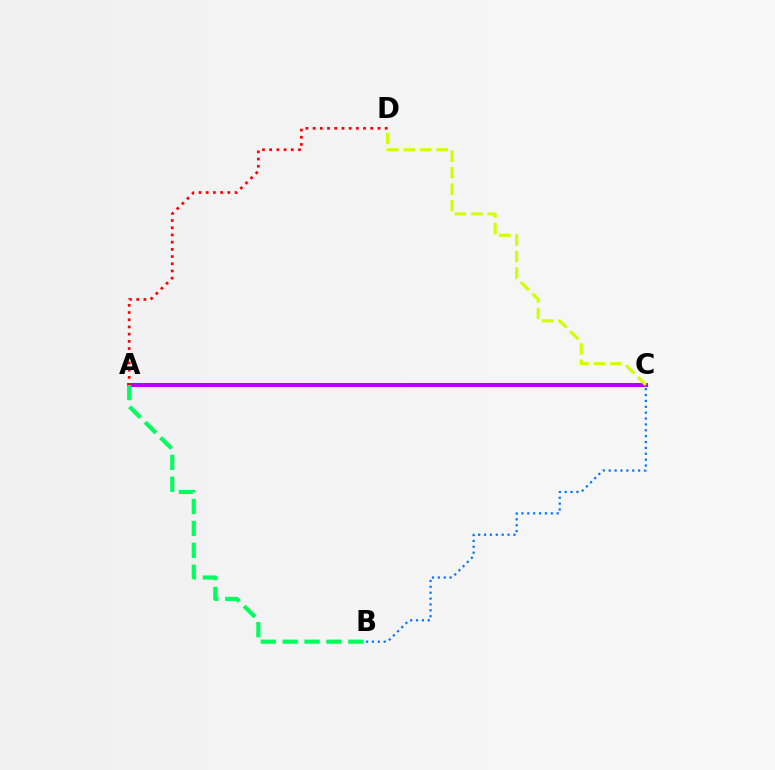{('B', 'C'): [{'color': '#0074ff', 'line_style': 'dotted', 'thickness': 1.6}], ('A', 'C'): [{'color': '#b900ff', 'line_style': 'solid', 'thickness': 2.92}], ('C', 'D'): [{'color': '#d1ff00', 'line_style': 'dashed', 'thickness': 2.24}], ('A', 'B'): [{'color': '#00ff5c', 'line_style': 'dashed', 'thickness': 2.98}], ('A', 'D'): [{'color': '#ff0000', 'line_style': 'dotted', 'thickness': 1.96}]}